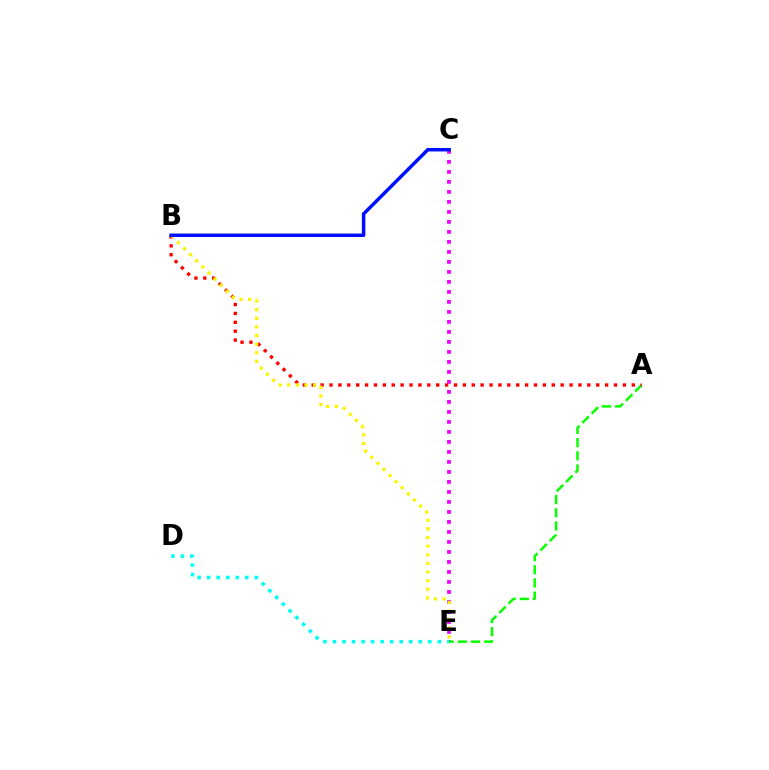{('C', 'E'): [{'color': '#ee00ff', 'line_style': 'dotted', 'thickness': 2.72}], ('D', 'E'): [{'color': '#00fff6', 'line_style': 'dotted', 'thickness': 2.59}], ('A', 'E'): [{'color': '#08ff00', 'line_style': 'dashed', 'thickness': 1.79}], ('A', 'B'): [{'color': '#ff0000', 'line_style': 'dotted', 'thickness': 2.42}], ('B', 'E'): [{'color': '#fcf500', 'line_style': 'dotted', 'thickness': 2.34}], ('B', 'C'): [{'color': '#0010ff', 'line_style': 'solid', 'thickness': 2.52}]}